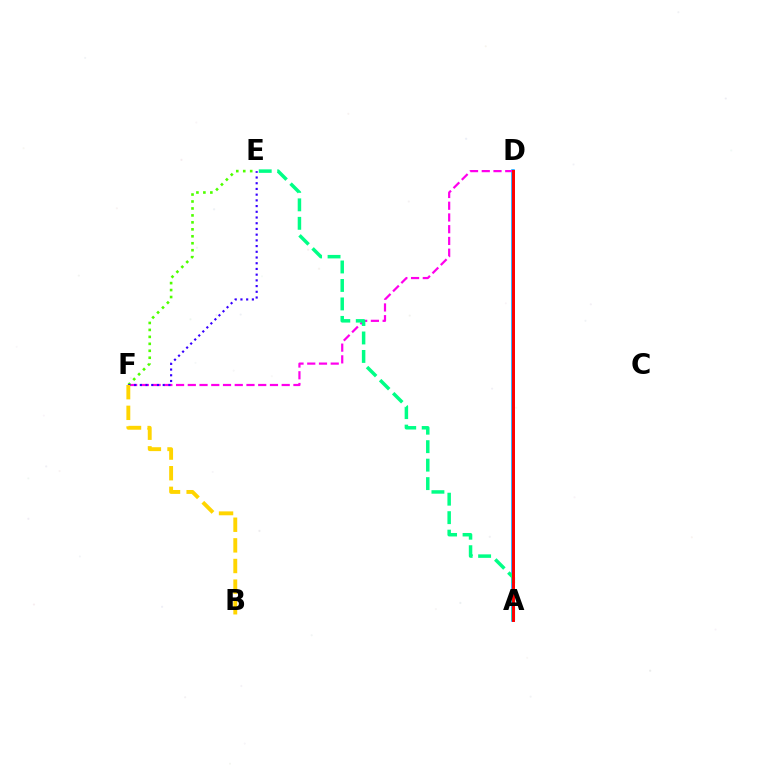{('A', 'D'): [{'color': '#009eff', 'line_style': 'solid', 'thickness': 2.55}, {'color': '#ff0000', 'line_style': 'solid', 'thickness': 2.12}], ('D', 'F'): [{'color': '#ff00ed', 'line_style': 'dashed', 'thickness': 1.59}], ('E', 'F'): [{'color': '#4fff00', 'line_style': 'dotted', 'thickness': 1.89}, {'color': '#3700ff', 'line_style': 'dotted', 'thickness': 1.55}], ('A', 'E'): [{'color': '#00ff86', 'line_style': 'dashed', 'thickness': 2.51}], ('B', 'F'): [{'color': '#ffd500', 'line_style': 'dashed', 'thickness': 2.8}]}